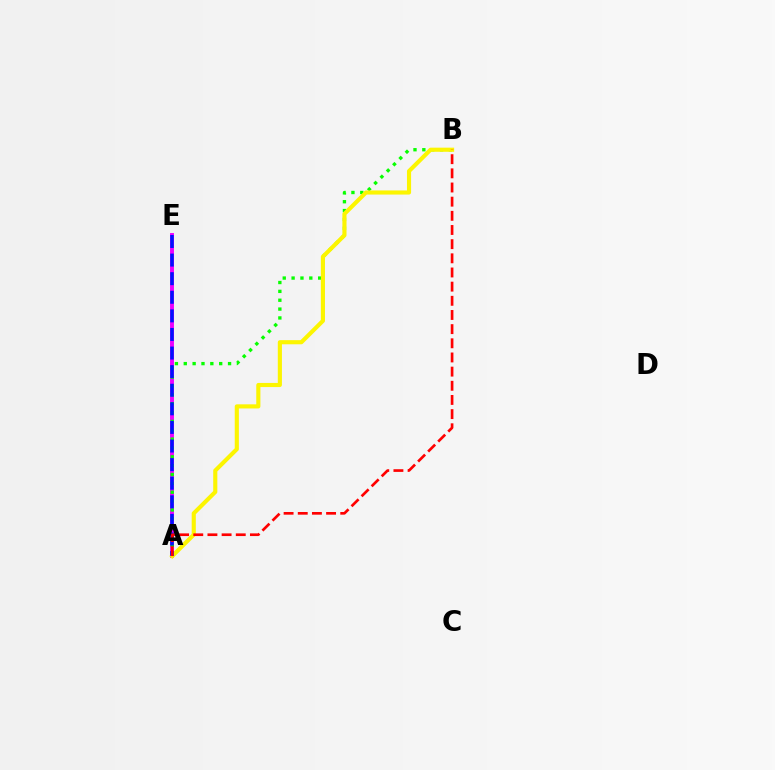{('A', 'E'): [{'color': '#00fff6', 'line_style': 'solid', 'thickness': 1.62}, {'color': '#ee00ff', 'line_style': 'solid', 'thickness': 2.82}, {'color': '#0010ff', 'line_style': 'dashed', 'thickness': 2.53}], ('A', 'B'): [{'color': '#08ff00', 'line_style': 'dotted', 'thickness': 2.41}, {'color': '#fcf500', 'line_style': 'solid', 'thickness': 2.97}, {'color': '#ff0000', 'line_style': 'dashed', 'thickness': 1.92}]}